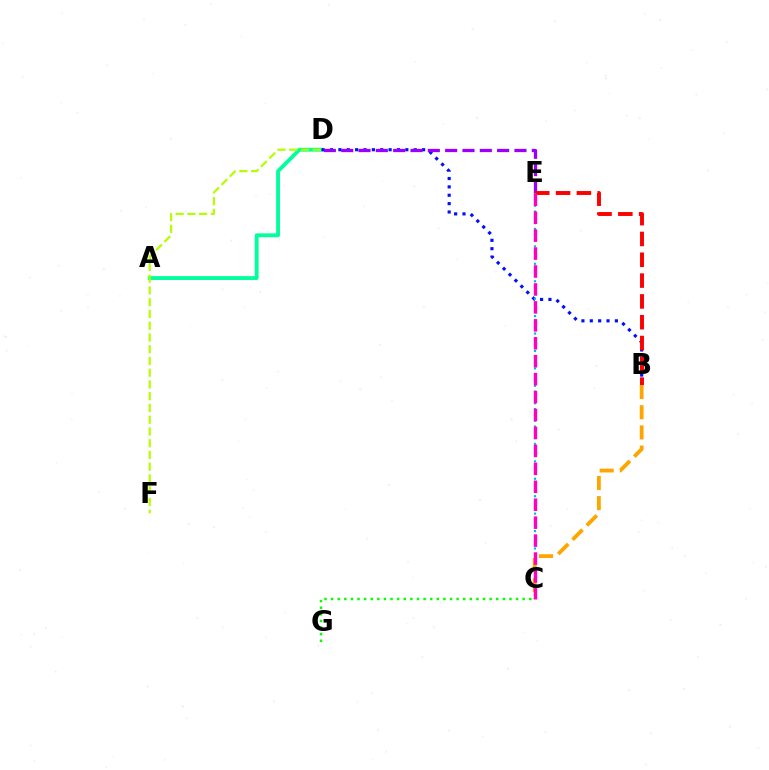{('C', 'G'): [{'color': '#08ff00', 'line_style': 'dotted', 'thickness': 1.79}], ('A', 'D'): [{'color': '#00ff9d', 'line_style': 'solid', 'thickness': 2.77}], ('B', 'D'): [{'color': '#0010ff', 'line_style': 'dotted', 'thickness': 2.27}], ('D', 'E'): [{'color': '#9b00ff', 'line_style': 'dashed', 'thickness': 2.35}], ('B', 'E'): [{'color': '#ff0000', 'line_style': 'dashed', 'thickness': 2.83}], ('C', 'E'): [{'color': '#00b5ff', 'line_style': 'dotted', 'thickness': 1.58}, {'color': '#ff00bd', 'line_style': 'dashed', 'thickness': 2.44}], ('D', 'F'): [{'color': '#b3ff00', 'line_style': 'dashed', 'thickness': 1.6}], ('B', 'C'): [{'color': '#ffa500', 'line_style': 'dashed', 'thickness': 2.74}]}